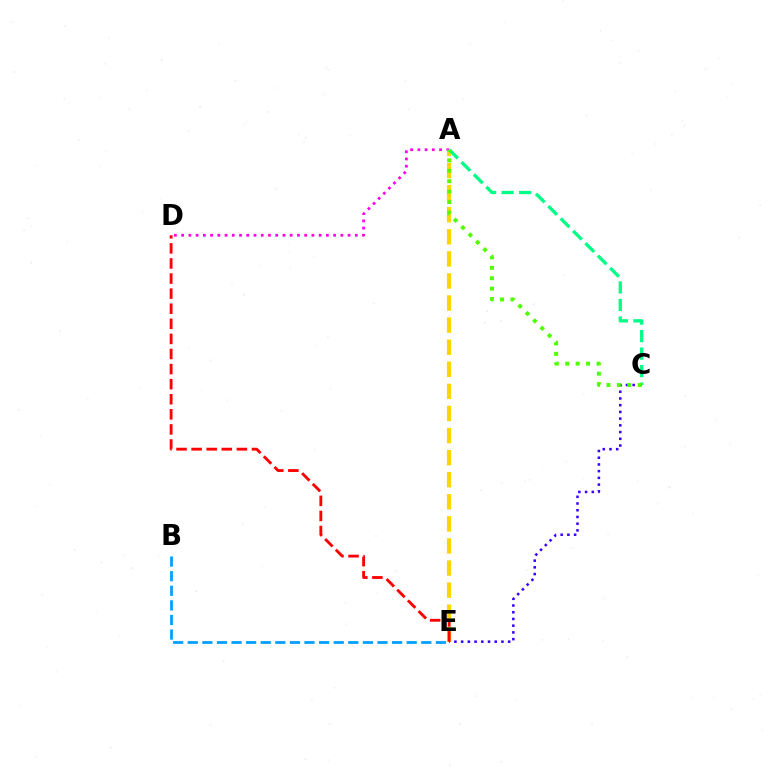{('A', 'D'): [{'color': '#ff00ed', 'line_style': 'dotted', 'thickness': 1.97}], ('B', 'E'): [{'color': '#009eff', 'line_style': 'dashed', 'thickness': 1.98}], ('A', 'E'): [{'color': '#ffd500', 'line_style': 'dashed', 'thickness': 3.0}], ('C', 'E'): [{'color': '#3700ff', 'line_style': 'dotted', 'thickness': 1.83}], ('A', 'C'): [{'color': '#00ff86', 'line_style': 'dashed', 'thickness': 2.38}, {'color': '#4fff00', 'line_style': 'dotted', 'thickness': 2.83}], ('D', 'E'): [{'color': '#ff0000', 'line_style': 'dashed', 'thickness': 2.05}]}